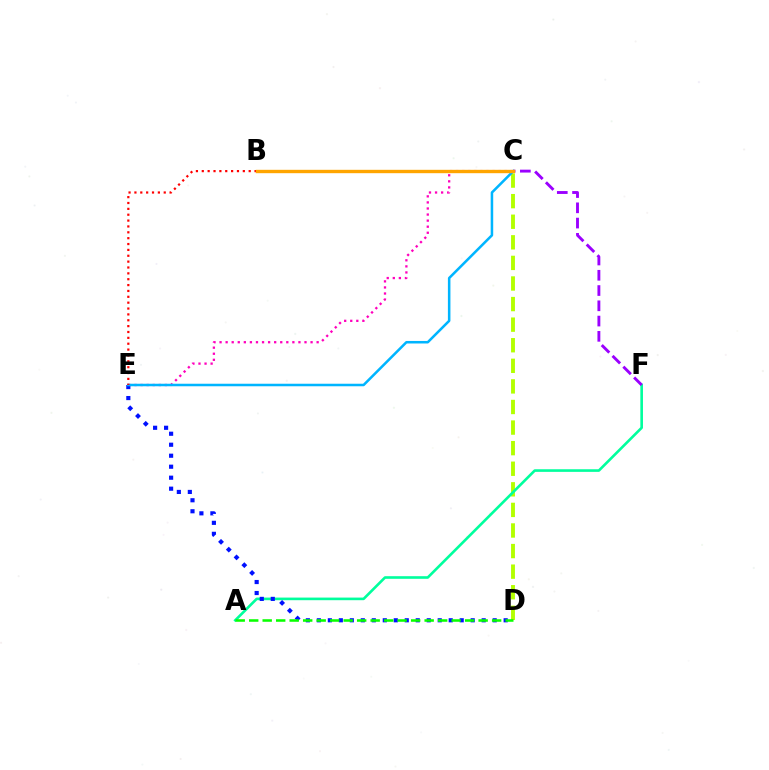{('C', 'D'): [{'color': '#b3ff00', 'line_style': 'dashed', 'thickness': 2.8}], ('A', 'F'): [{'color': '#00ff9d', 'line_style': 'solid', 'thickness': 1.89}], ('C', 'E'): [{'color': '#ff00bd', 'line_style': 'dotted', 'thickness': 1.65}, {'color': '#00b5ff', 'line_style': 'solid', 'thickness': 1.82}], ('D', 'E'): [{'color': '#0010ff', 'line_style': 'dotted', 'thickness': 2.99}], ('A', 'D'): [{'color': '#08ff00', 'line_style': 'dashed', 'thickness': 1.83}], ('C', 'F'): [{'color': '#9b00ff', 'line_style': 'dashed', 'thickness': 2.07}], ('B', 'E'): [{'color': '#ff0000', 'line_style': 'dotted', 'thickness': 1.59}], ('B', 'C'): [{'color': '#ffa500', 'line_style': 'solid', 'thickness': 2.43}]}